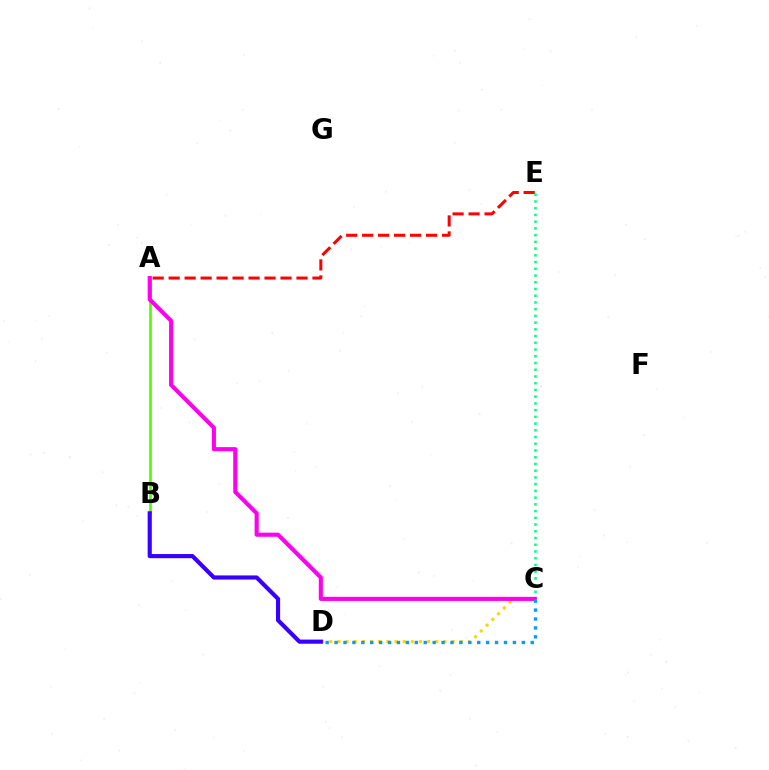{('C', 'D'): [{'color': '#ffd500', 'line_style': 'dotted', 'thickness': 2.22}, {'color': '#009eff', 'line_style': 'dotted', 'thickness': 2.42}], ('A', 'B'): [{'color': '#4fff00', 'line_style': 'solid', 'thickness': 1.93}], ('B', 'D'): [{'color': '#3700ff', 'line_style': 'solid', 'thickness': 2.99}], ('C', 'E'): [{'color': '#00ff86', 'line_style': 'dotted', 'thickness': 1.83}], ('A', 'C'): [{'color': '#ff00ed', 'line_style': 'solid', 'thickness': 2.95}], ('A', 'E'): [{'color': '#ff0000', 'line_style': 'dashed', 'thickness': 2.17}]}